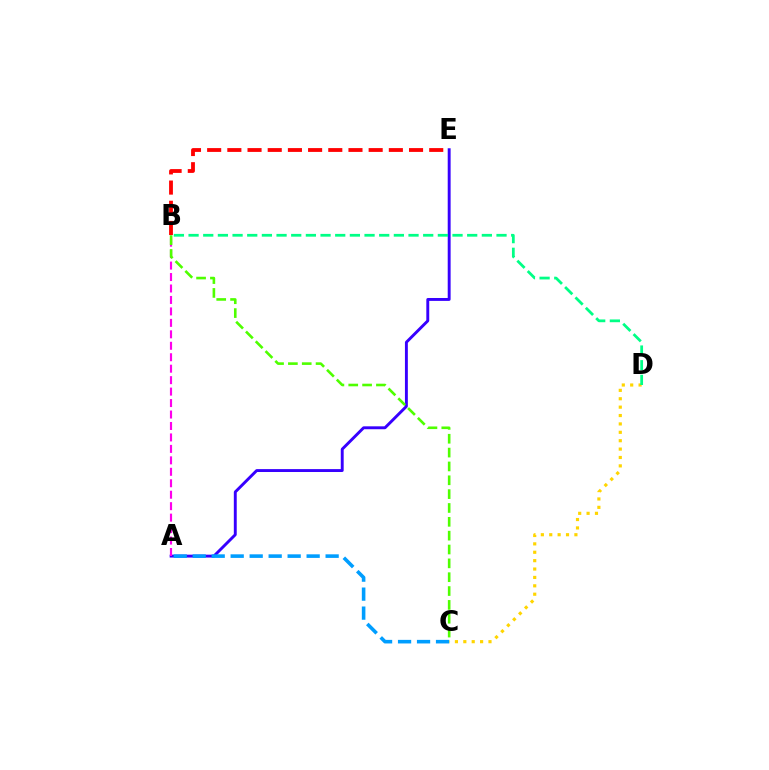{('A', 'E'): [{'color': '#3700ff', 'line_style': 'solid', 'thickness': 2.09}], ('C', 'D'): [{'color': '#ffd500', 'line_style': 'dotted', 'thickness': 2.28}], ('A', 'B'): [{'color': '#ff00ed', 'line_style': 'dashed', 'thickness': 1.56}], ('B', 'C'): [{'color': '#4fff00', 'line_style': 'dashed', 'thickness': 1.88}], ('B', 'D'): [{'color': '#00ff86', 'line_style': 'dashed', 'thickness': 1.99}], ('A', 'C'): [{'color': '#009eff', 'line_style': 'dashed', 'thickness': 2.58}], ('B', 'E'): [{'color': '#ff0000', 'line_style': 'dashed', 'thickness': 2.74}]}